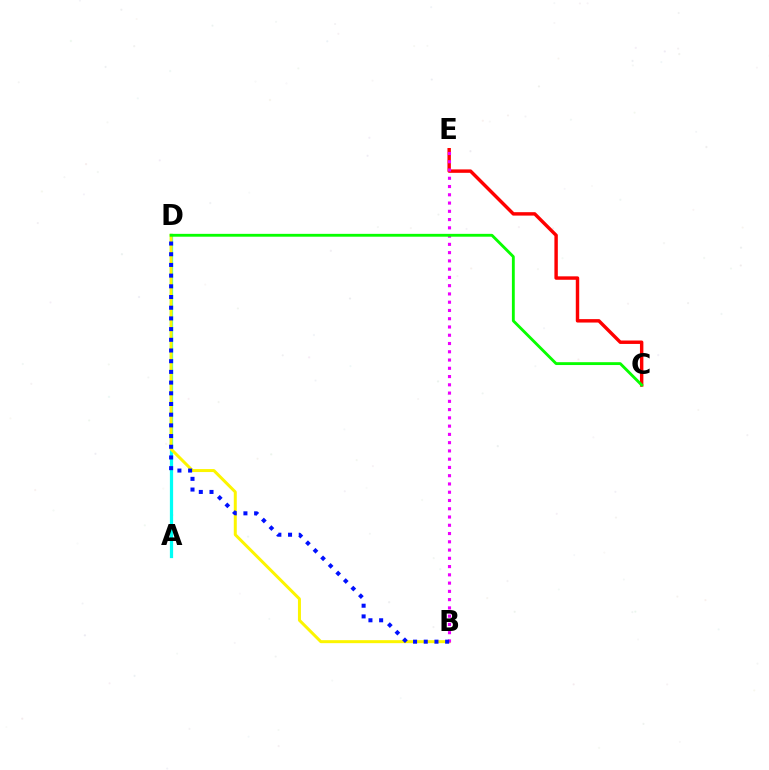{('C', 'E'): [{'color': '#ff0000', 'line_style': 'solid', 'thickness': 2.47}], ('A', 'D'): [{'color': '#00fff6', 'line_style': 'solid', 'thickness': 2.33}], ('B', 'D'): [{'color': '#fcf500', 'line_style': 'solid', 'thickness': 2.15}, {'color': '#0010ff', 'line_style': 'dotted', 'thickness': 2.91}], ('B', 'E'): [{'color': '#ee00ff', 'line_style': 'dotted', 'thickness': 2.24}], ('C', 'D'): [{'color': '#08ff00', 'line_style': 'solid', 'thickness': 2.05}]}